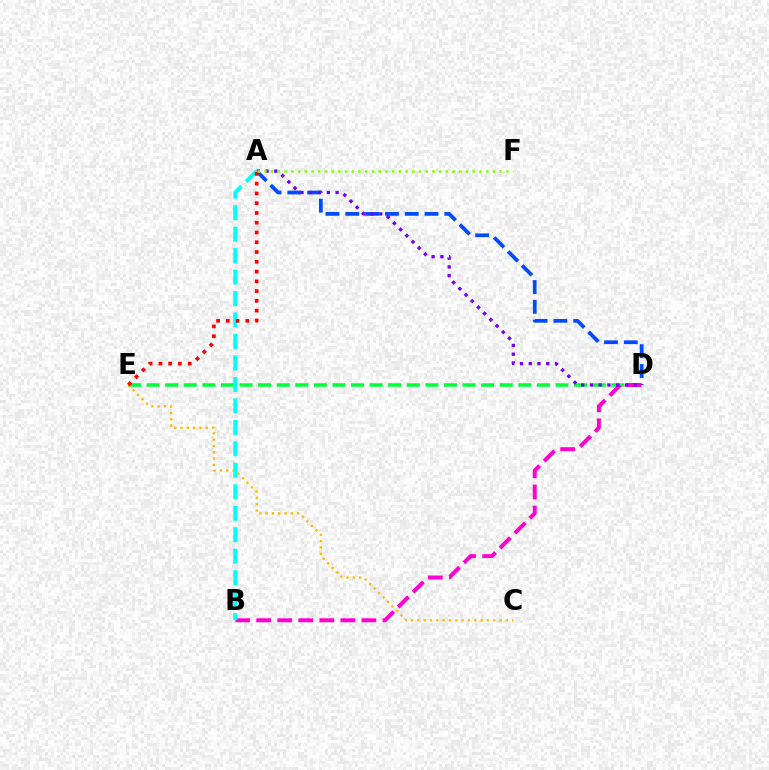{('D', 'E'): [{'color': '#00ff39', 'line_style': 'dashed', 'thickness': 2.53}], ('A', 'D'): [{'color': '#004bff', 'line_style': 'dashed', 'thickness': 2.69}, {'color': '#7200ff', 'line_style': 'dotted', 'thickness': 2.38}], ('C', 'E'): [{'color': '#ffbd00', 'line_style': 'dotted', 'thickness': 1.72}], ('B', 'D'): [{'color': '#ff00cf', 'line_style': 'dashed', 'thickness': 2.86}], ('A', 'B'): [{'color': '#00fff6', 'line_style': 'dashed', 'thickness': 2.92}], ('A', 'E'): [{'color': '#ff0000', 'line_style': 'dotted', 'thickness': 2.65}], ('A', 'F'): [{'color': '#84ff00', 'line_style': 'dotted', 'thickness': 1.83}]}